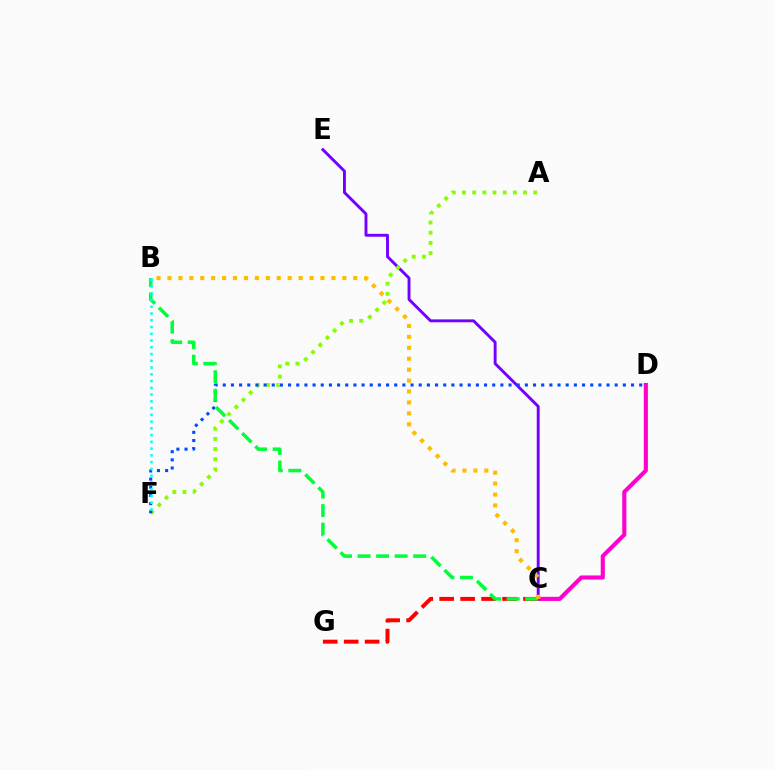{('C', 'D'): [{'color': '#ff00cf', 'line_style': 'solid', 'thickness': 2.96}], ('C', 'E'): [{'color': '#7200ff', 'line_style': 'solid', 'thickness': 2.09}], ('C', 'G'): [{'color': '#ff0000', 'line_style': 'dashed', 'thickness': 2.85}], ('A', 'F'): [{'color': '#84ff00', 'line_style': 'dotted', 'thickness': 2.77}], ('D', 'F'): [{'color': '#004bff', 'line_style': 'dotted', 'thickness': 2.22}], ('B', 'C'): [{'color': '#00ff39', 'line_style': 'dashed', 'thickness': 2.52}, {'color': '#ffbd00', 'line_style': 'dotted', 'thickness': 2.97}], ('B', 'F'): [{'color': '#00fff6', 'line_style': 'dotted', 'thickness': 1.84}]}